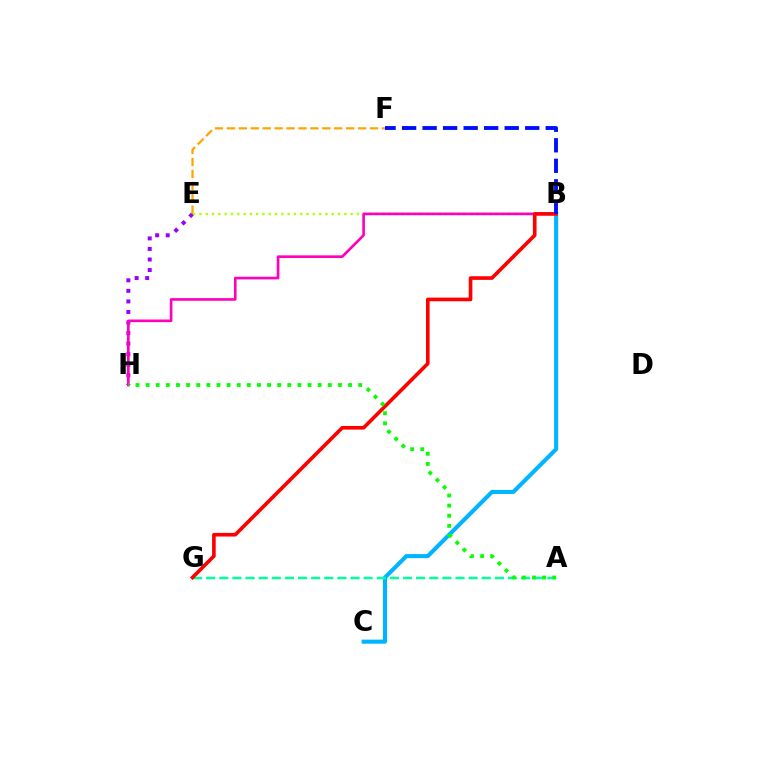{('E', 'H'): [{'color': '#9b00ff', 'line_style': 'dotted', 'thickness': 2.87}], ('B', 'C'): [{'color': '#00b5ff', 'line_style': 'solid', 'thickness': 2.94}], ('E', 'F'): [{'color': '#ffa500', 'line_style': 'dashed', 'thickness': 1.62}], ('B', 'E'): [{'color': '#b3ff00', 'line_style': 'dotted', 'thickness': 1.71}], ('A', 'G'): [{'color': '#00ff9d', 'line_style': 'dashed', 'thickness': 1.78}], ('B', 'H'): [{'color': '#ff00bd', 'line_style': 'solid', 'thickness': 1.91}], ('B', 'G'): [{'color': '#ff0000', 'line_style': 'solid', 'thickness': 2.61}], ('A', 'H'): [{'color': '#08ff00', 'line_style': 'dotted', 'thickness': 2.75}], ('B', 'F'): [{'color': '#0010ff', 'line_style': 'dashed', 'thickness': 2.79}]}